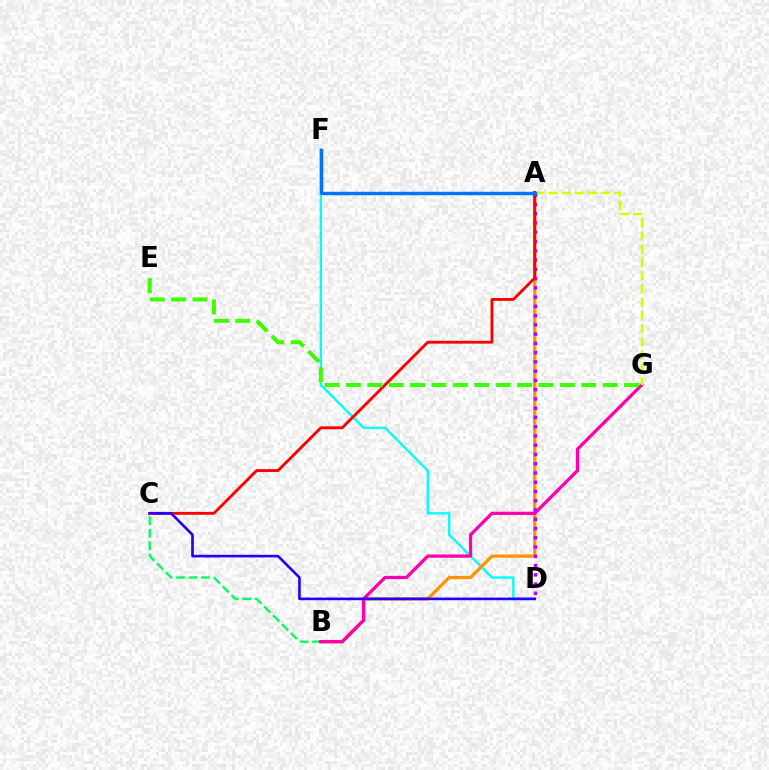{('D', 'F'): [{'color': '#00fff6', 'line_style': 'solid', 'thickness': 1.69}], ('A', 'B'): [{'color': '#ff9400', 'line_style': 'solid', 'thickness': 2.36}], ('B', 'C'): [{'color': '#00ff5c', 'line_style': 'dashed', 'thickness': 1.7}], ('B', 'G'): [{'color': '#ff00ac', 'line_style': 'solid', 'thickness': 2.35}], ('A', 'D'): [{'color': '#b900ff', 'line_style': 'dotted', 'thickness': 2.52}], ('A', 'G'): [{'color': '#d1ff00', 'line_style': 'dashed', 'thickness': 1.8}], ('A', 'C'): [{'color': '#ff0000', 'line_style': 'solid', 'thickness': 2.05}], ('C', 'D'): [{'color': '#2500ff', 'line_style': 'solid', 'thickness': 1.91}], ('E', 'G'): [{'color': '#3dff00', 'line_style': 'dashed', 'thickness': 2.91}], ('A', 'F'): [{'color': '#0074ff', 'line_style': 'solid', 'thickness': 2.48}]}